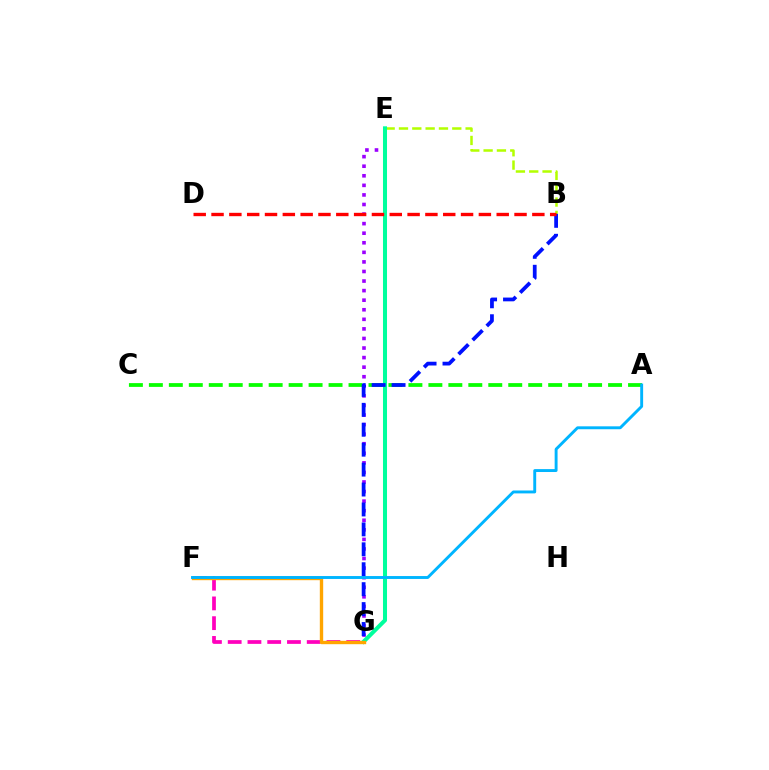{('E', 'G'): [{'color': '#9b00ff', 'line_style': 'dotted', 'thickness': 2.6}, {'color': '#00ff9d', 'line_style': 'solid', 'thickness': 2.9}], ('F', 'G'): [{'color': '#ff00bd', 'line_style': 'dashed', 'thickness': 2.68}, {'color': '#ffa500', 'line_style': 'solid', 'thickness': 2.42}], ('B', 'E'): [{'color': '#b3ff00', 'line_style': 'dashed', 'thickness': 1.81}], ('A', 'C'): [{'color': '#08ff00', 'line_style': 'dashed', 'thickness': 2.71}], ('B', 'G'): [{'color': '#0010ff', 'line_style': 'dashed', 'thickness': 2.71}], ('A', 'F'): [{'color': '#00b5ff', 'line_style': 'solid', 'thickness': 2.09}], ('B', 'D'): [{'color': '#ff0000', 'line_style': 'dashed', 'thickness': 2.42}]}